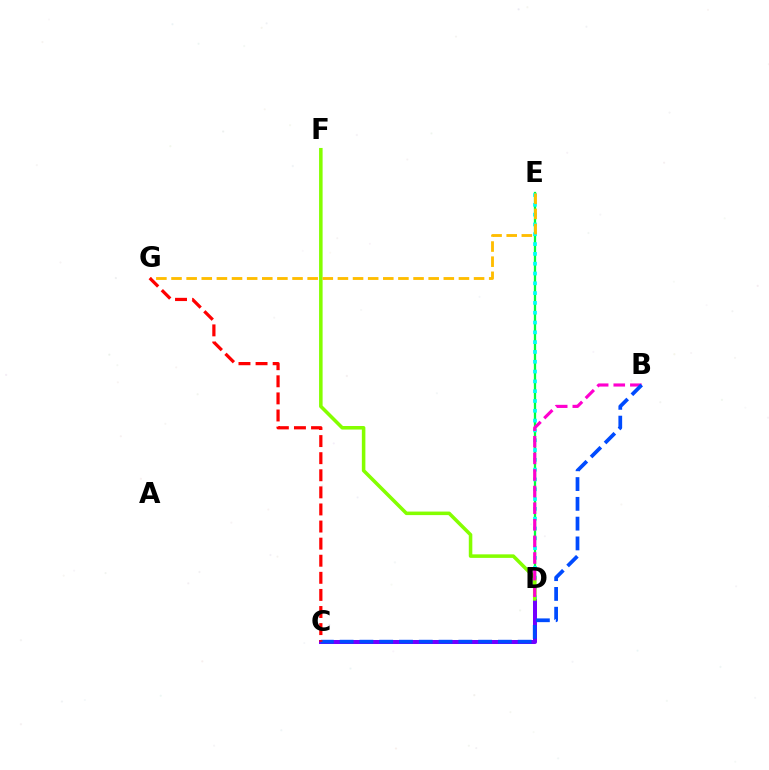{('C', 'D'): [{'color': '#7200ff', 'line_style': 'solid', 'thickness': 2.89}], ('D', 'E'): [{'color': '#00ff39', 'line_style': 'solid', 'thickness': 1.65}, {'color': '#00fff6', 'line_style': 'dotted', 'thickness': 2.66}], ('D', 'F'): [{'color': '#84ff00', 'line_style': 'solid', 'thickness': 2.55}], ('E', 'G'): [{'color': '#ffbd00', 'line_style': 'dashed', 'thickness': 2.06}], ('B', 'D'): [{'color': '#ff00cf', 'line_style': 'dashed', 'thickness': 2.26}], ('B', 'C'): [{'color': '#004bff', 'line_style': 'dashed', 'thickness': 2.69}], ('C', 'G'): [{'color': '#ff0000', 'line_style': 'dashed', 'thickness': 2.32}]}